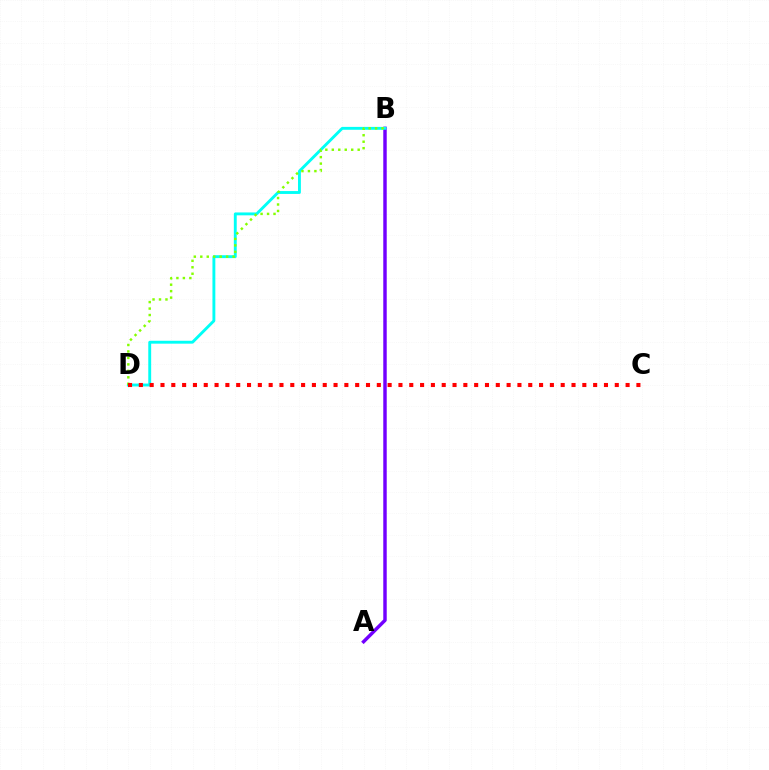{('A', 'B'): [{'color': '#7200ff', 'line_style': 'solid', 'thickness': 2.48}], ('B', 'D'): [{'color': '#00fff6', 'line_style': 'solid', 'thickness': 2.08}, {'color': '#84ff00', 'line_style': 'dotted', 'thickness': 1.76}], ('C', 'D'): [{'color': '#ff0000', 'line_style': 'dotted', 'thickness': 2.94}]}